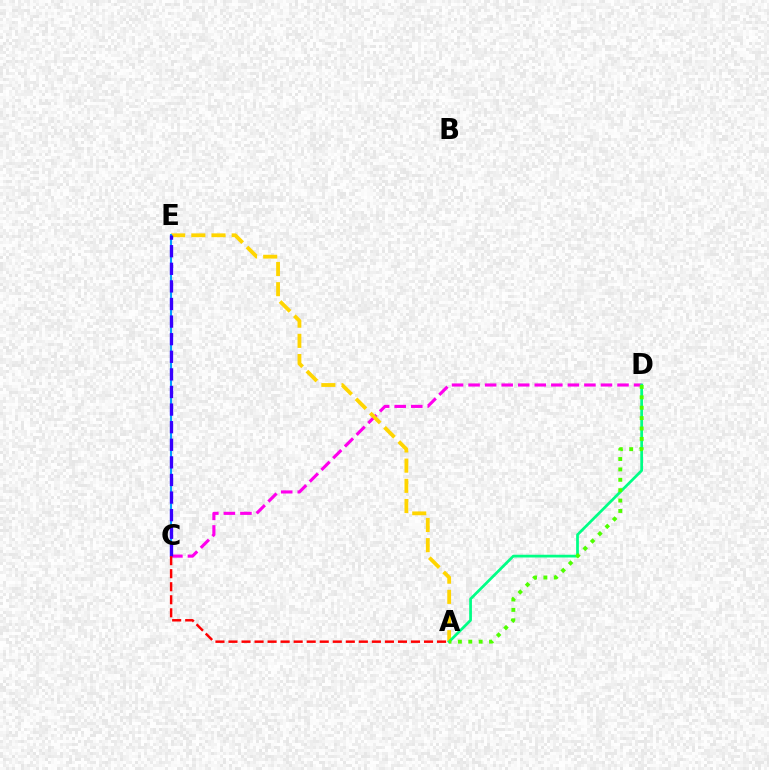{('C', 'D'): [{'color': '#ff00ed', 'line_style': 'dashed', 'thickness': 2.25}], ('A', 'E'): [{'color': '#ffd500', 'line_style': 'dashed', 'thickness': 2.74}], ('A', 'D'): [{'color': '#00ff86', 'line_style': 'solid', 'thickness': 1.97}, {'color': '#4fff00', 'line_style': 'dotted', 'thickness': 2.82}], ('C', 'E'): [{'color': '#009eff', 'line_style': 'solid', 'thickness': 1.52}, {'color': '#3700ff', 'line_style': 'dashed', 'thickness': 2.39}], ('A', 'C'): [{'color': '#ff0000', 'line_style': 'dashed', 'thickness': 1.77}]}